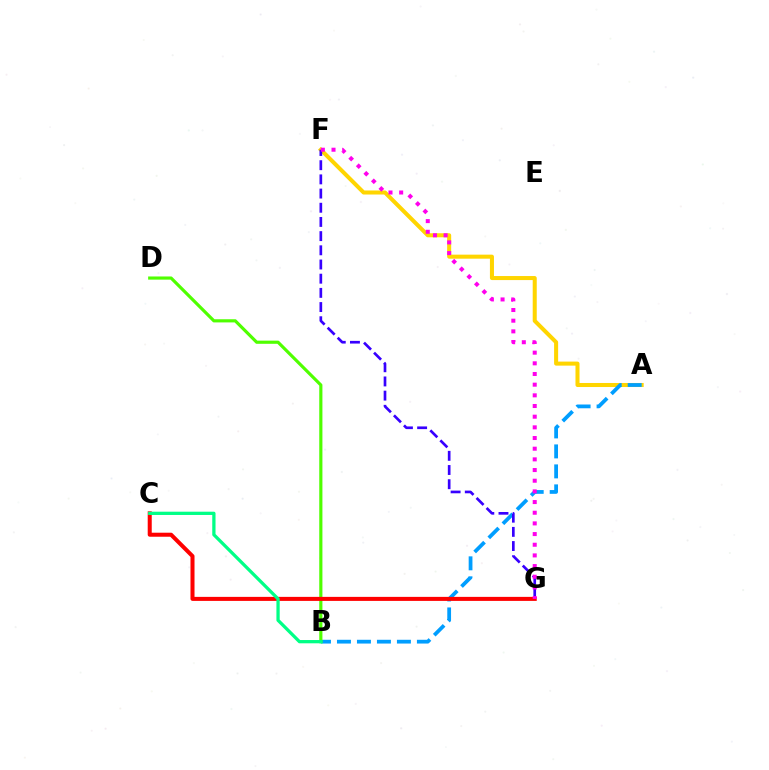{('A', 'F'): [{'color': '#ffd500', 'line_style': 'solid', 'thickness': 2.91}], ('A', 'B'): [{'color': '#009eff', 'line_style': 'dashed', 'thickness': 2.72}], ('F', 'G'): [{'color': '#3700ff', 'line_style': 'dashed', 'thickness': 1.93}, {'color': '#ff00ed', 'line_style': 'dotted', 'thickness': 2.9}], ('B', 'D'): [{'color': '#4fff00', 'line_style': 'solid', 'thickness': 2.28}], ('C', 'G'): [{'color': '#ff0000', 'line_style': 'solid', 'thickness': 2.9}], ('B', 'C'): [{'color': '#00ff86', 'line_style': 'solid', 'thickness': 2.35}]}